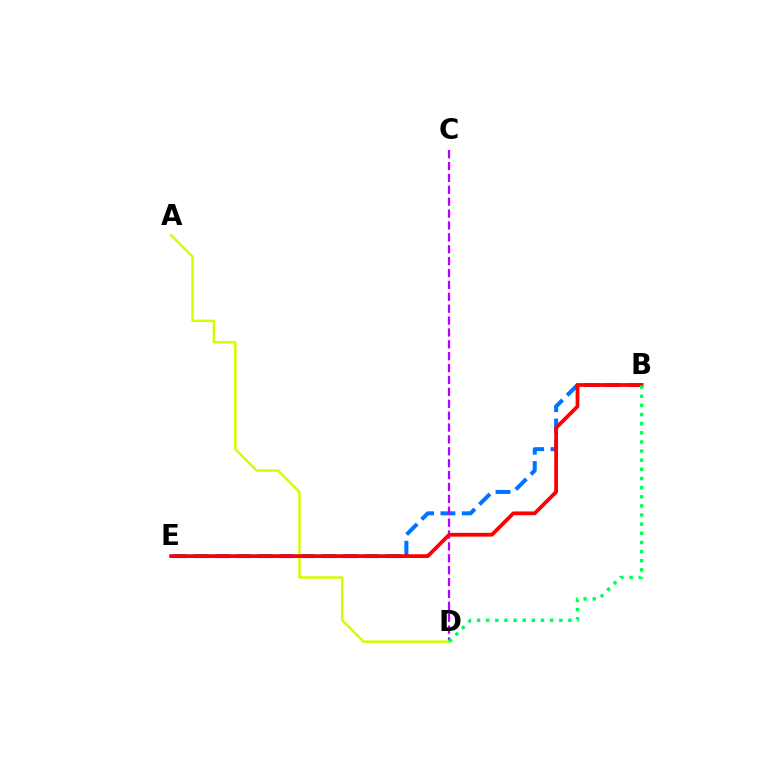{('B', 'E'): [{'color': '#0074ff', 'line_style': 'dashed', 'thickness': 2.9}, {'color': '#ff0000', 'line_style': 'solid', 'thickness': 2.72}], ('C', 'D'): [{'color': '#b900ff', 'line_style': 'dashed', 'thickness': 1.61}], ('A', 'D'): [{'color': '#d1ff00', 'line_style': 'solid', 'thickness': 1.8}], ('B', 'D'): [{'color': '#00ff5c', 'line_style': 'dotted', 'thickness': 2.48}]}